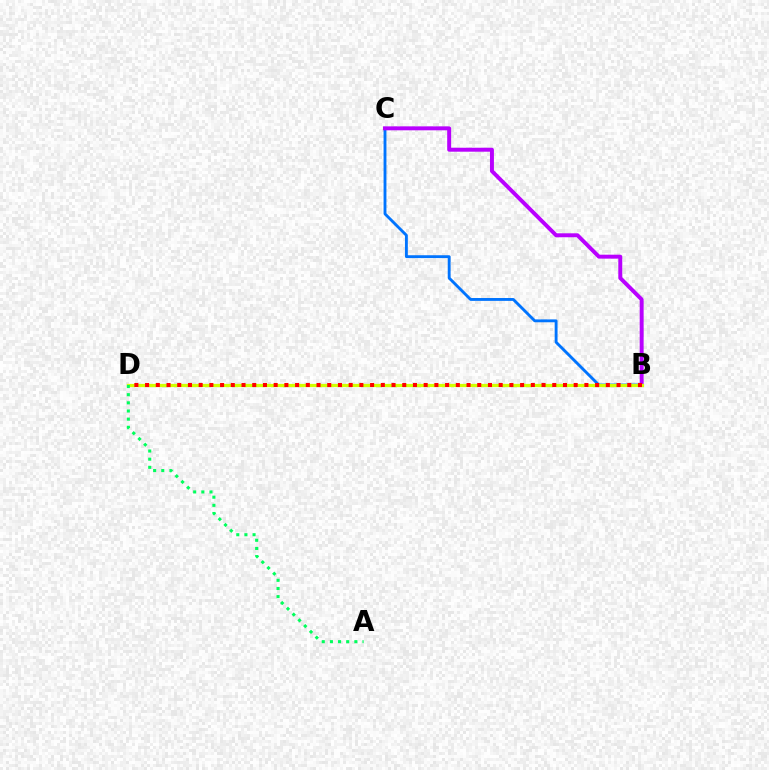{('B', 'C'): [{'color': '#0074ff', 'line_style': 'solid', 'thickness': 2.06}, {'color': '#b900ff', 'line_style': 'solid', 'thickness': 2.84}], ('B', 'D'): [{'color': '#d1ff00', 'line_style': 'solid', 'thickness': 2.33}, {'color': '#ff0000', 'line_style': 'dotted', 'thickness': 2.91}], ('A', 'D'): [{'color': '#00ff5c', 'line_style': 'dotted', 'thickness': 2.21}]}